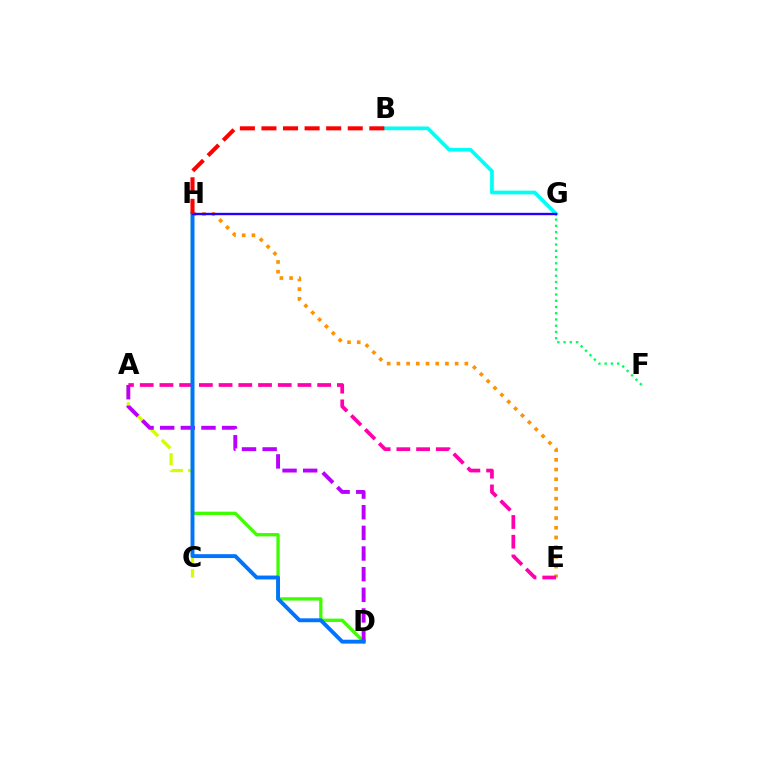{('E', 'H'): [{'color': '#ff9400', 'line_style': 'dotted', 'thickness': 2.64}], ('A', 'C'): [{'color': '#d1ff00', 'line_style': 'dashed', 'thickness': 2.33}], ('D', 'H'): [{'color': '#3dff00', 'line_style': 'solid', 'thickness': 2.38}, {'color': '#0074ff', 'line_style': 'solid', 'thickness': 2.8}], ('B', 'G'): [{'color': '#00fff6', 'line_style': 'solid', 'thickness': 2.68}], ('F', 'G'): [{'color': '#00ff5c', 'line_style': 'dotted', 'thickness': 1.7}], ('A', 'E'): [{'color': '#ff00ac', 'line_style': 'dashed', 'thickness': 2.68}], ('A', 'D'): [{'color': '#b900ff', 'line_style': 'dashed', 'thickness': 2.8}], ('G', 'H'): [{'color': '#2500ff', 'line_style': 'solid', 'thickness': 1.71}], ('B', 'H'): [{'color': '#ff0000', 'line_style': 'dashed', 'thickness': 2.93}]}